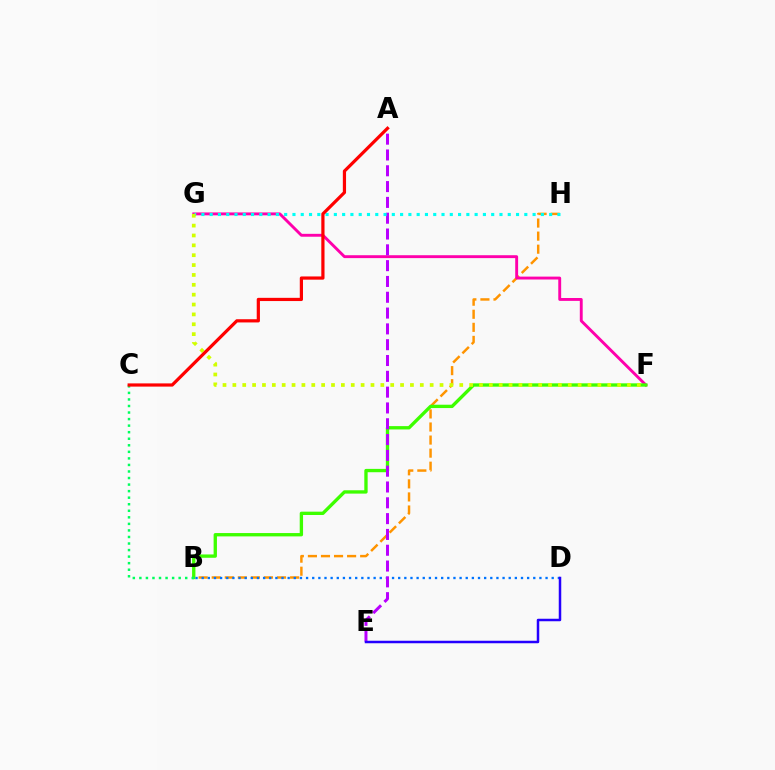{('B', 'H'): [{'color': '#ff9400', 'line_style': 'dashed', 'thickness': 1.77}], ('F', 'G'): [{'color': '#ff00ac', 'line_style': 'solid', 'thickness': 2.08}, {'color': '#d1ff00', 'line_style': 'dotted', 'thickness': 2.68}], ('B', 'F'): [{'color': '#3dff00', 'line_style': 'solid', 'thickness': 2.4}], ('B', 'D'): [{'color': '#0074ff', 'line_style': 'dotted', 'thickness': 1.67}], ('A', 'E'): [{'color': '#b900ff', 'line_style': 'dashed', 'thickness': 2.15}], ('G', 'H'): [{'color': '#00fff6', 'line_style': 'dotted', 'thickness': 2.25}], ('D', 'E'): [{'color': '#2500ff', 'line_style': 'solid', 'thickness': 1.8}], ('B', 'C'): [{'color': '#00ff5c', 'line_style': 'dotted', 'thickness': 1.78}], ('A', 'C'): [{'color': '#ff0000', 'line_style': 'solid', 'thickness': 2.31}]}